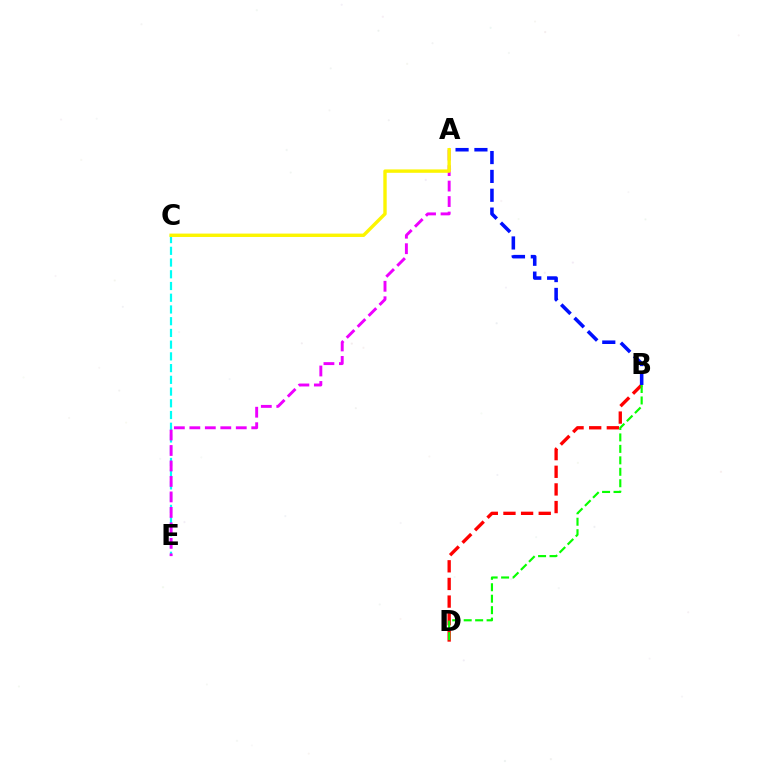{('C', 'E'): [{'color': '#00fff6', 'line_style': 'dashed', 'thickness': 1.59}], ('A', 'E'): [{'color': '#ee00ff', 'line_style': 'dashed', 'thickness': 2.1}], ('B', 'D'): [{'color': '#ff0000', 'line_style': 'dashed', 'thickness': 2.4}, {'color': '#08ff00', 'line_style': 'dashed', 'thickness': 1.56}], ('A', 'B'): [{'color': '#0010ff', 'line_style': 'dashed', 'thickness': 2.56}], ('A', 'C'): [{'color': '#fcf500', 'line_style': 'solid', 'thickness': 2.44}]}